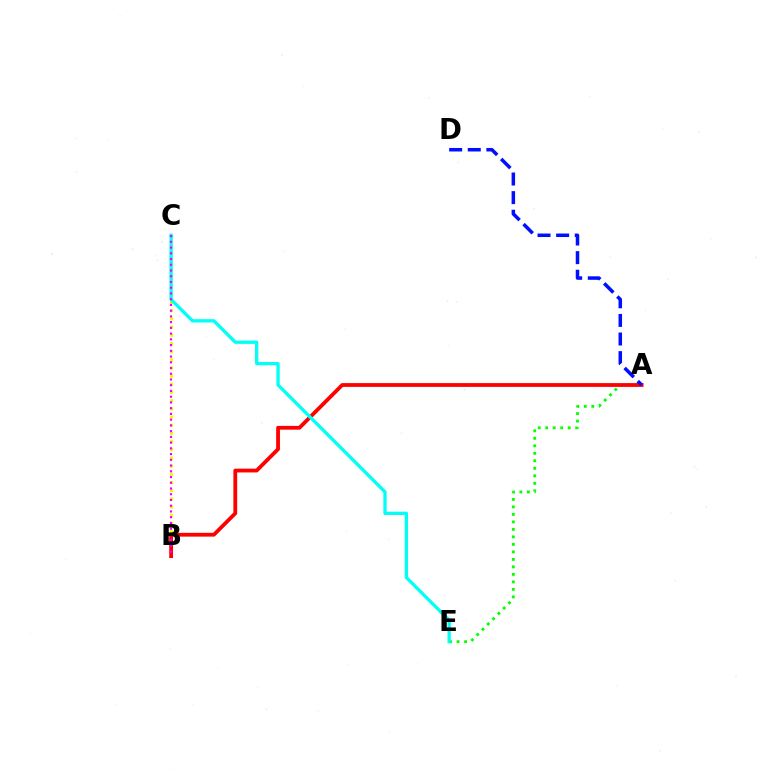{('B', 'C'): [{'color': '#fcf500', 'line_style': 'dotted', 'thickness': 2.22}, {'color': '#ee00ff', 'line_style': 'dotted', 'thickness': 1.56}], ('A', 'E'): [{'color': '#08ff00', 'line_style': 'dotted', 'thickness': 2.04}], ('A', 'B'): [{'color': '#ff0000', 'line_style': 'solid', 'thickness': 2.73}], ('A', 'D'): [{'color': '#0010ff', 'line_style': 'dashed', 'thickness': 2.53}], ('C', 'E'): [{'color': '#00fff6', 'line_style': 'solid', 'thickness': 2.38}]}